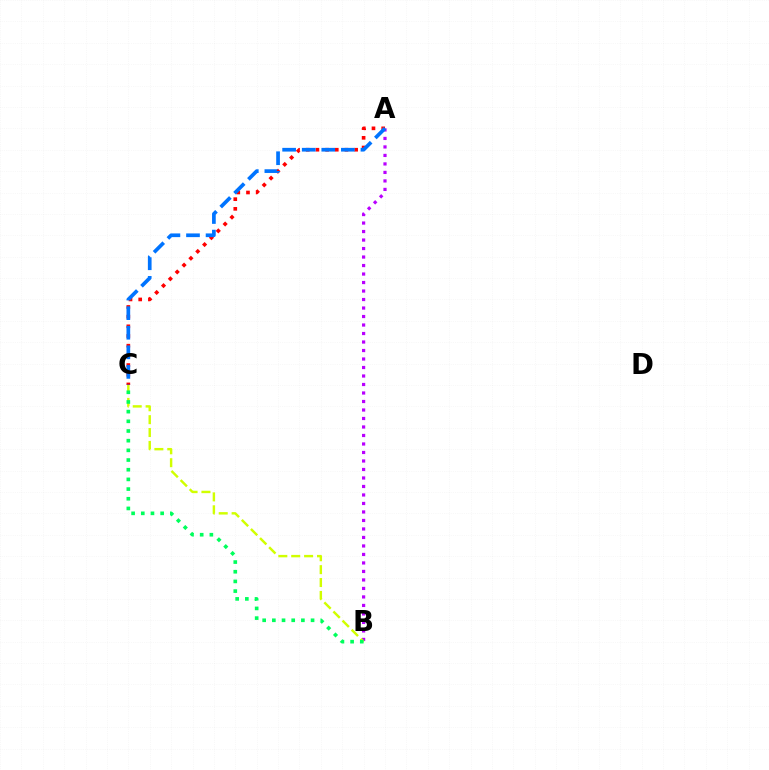{('A', 'C'): [{'color': '#ff0000', 'line_style': 'dotted', 'thickness': 2.63}, {'color': '#0074ff', 'line_style': 'dashed', 'thickness': 2.66}], ('A', 'B'): [{'color': '#b900ff', 'line_style': 'dotted', 'thickness': 2.31}], ('B', 'C'): [{'color': '#d1ff00', 'line_style': 'dashed', 'thickness': 1.75}, {'color': '#00ff5c', 'line_style': 'dotted', 'thickness': 2.63}]}